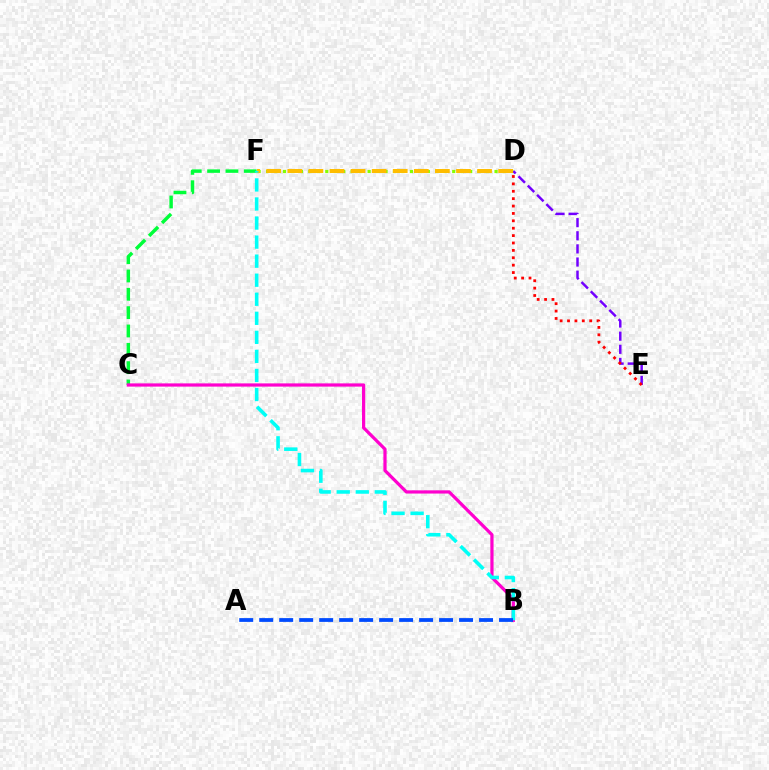{('D', 'F'): [{'color': '#84ff00', 'line_style': 'dotted', 'thickness': 2.3}, {'color': '#ffbd00', 'line_style': 'dashed', 'thickness': 2.86}], ('C', 'F'): [{'color': '#00ff39', 'line_style': 'dashed', 'thickness': 2.49}], ('D', 'E'): [{'color': '#7200ff', 'line_style': 'dashed', 'thickness': 1.78}, {'color': '#ff0000', 'line_style': 'dotted', 'thickness': 2.01}], ('B', 'C'): [{'color': '#ff00cf', 'line_style': 'solid', 'thickness': 2.32}], ('B', 'F'): [{'color': '#00fff6', 'line_style': 'dashed', 'thickness': 2.59}], ('A', 'B'): [{'color': '#004bff', 'line_style': 'dashed', 'thickness': 2.71}]}